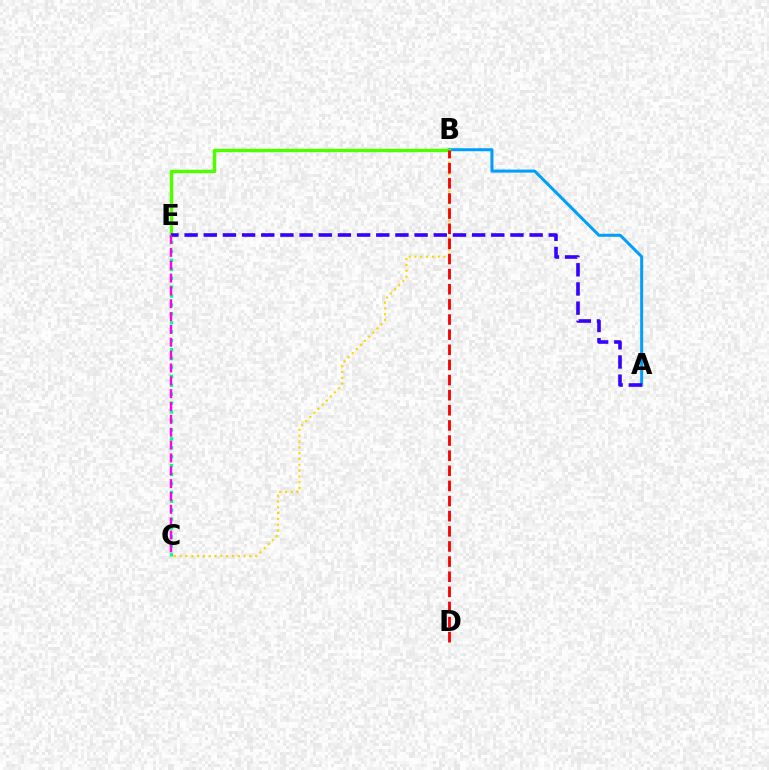{('A', 'B'): [{'color': '#009eff', 'line_style': 'solid', 'thickness': 2.16}], ('B', 'C'): [{'color': '#ffd500', 'line_style': 'dotted', 'thickness': 1.58}], ('C', 'E'): [{'color': '#00ff86', 'line_style': 'dotted', 'thickness': 2.42}, {'color': '#ff00ed', 'line_style': 'dashed', 'thickness': 1.75}], ('B', 'E'): [{'color': '#4fff00', 'line_style': 'solid', 'thickness': 2.46}], ('B', 'D'): [{'color': '#ff0000', 'line_style': 'dashed', 'thickness': 2.06}], ('A', 'E'): [{'color': '#3700ff', 'line_style': 'dashed', 'thickness': 2.6}]}